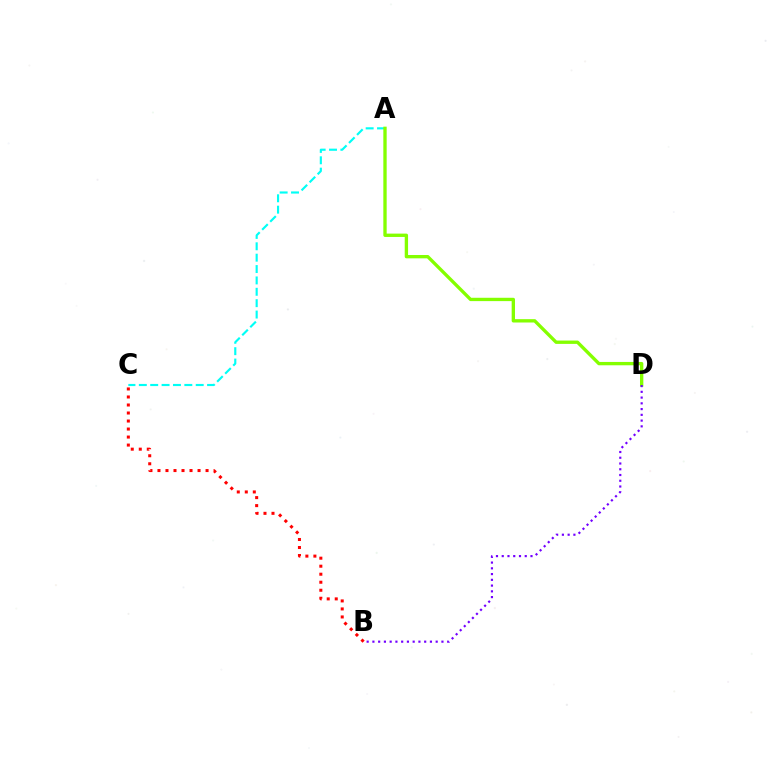{('A', 'C'): [{'color': '#00fff6', 'line_style': 'dashed', 'thickness': 1.55}], ('A', 'D'): [{'color': '#84ff00', 'line_style': 'solid', 'thickness': 2.4}], ('B', 'D'): [{'color': '#7200ff', 'line_style': 'dotted', 'thickness': 1.56}], ('B', 'C'): [{'color': '#ff0000', 'line_style': 'dotted', 'thickness': 2.18}]}